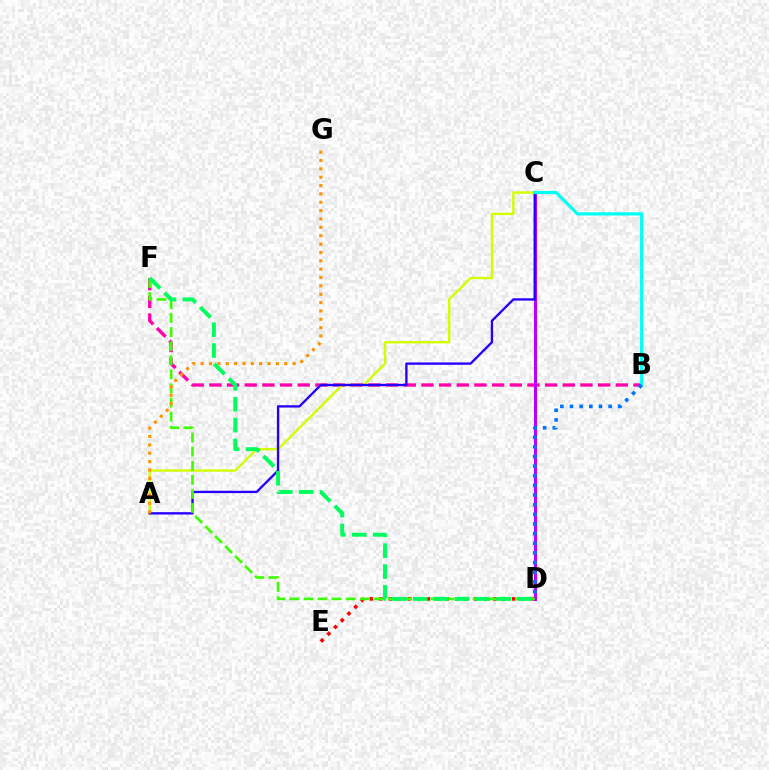{('D', 'E'): [{'color': '#ff0000', 'line_style': 'dotted', 'thickness': 2.58}], ('B', 'F'): [{'color': '#ff00ac', 'line_style': 'dashed', 'thickness': 2.4}], ('A', 'C'): [{'color': '#d1ff00', 'line_style': 'solid', 'thickness': 1.72}, {'color': '#2500ff', 'line_style': 'solid', 'thickness': 1.69}], ('C', 'D'): [{'color': '#b900ff', 'line_style': 'solid', 'thickness': 2.19}], ('D', 'F'): [{'color': '#3dff00', 'line_style': 'dashed', 'thickness': 1.92}, {'color': '#00ff5c', 'line_style': 'dashed', 'thickness': 2.83}], ('B', 'C'): [{'color': '#00fff6', 'line_style': 'solid', 'thickness': 2.3}], ('A', 'G'): [{'color': '#ff9400', 'line_style': 'dotted', 'thickness': 2.27}], ('B', 'D'): [{'color': '#0074ff', 'line_style': 'dotted', 'thickness': 2.62}]}